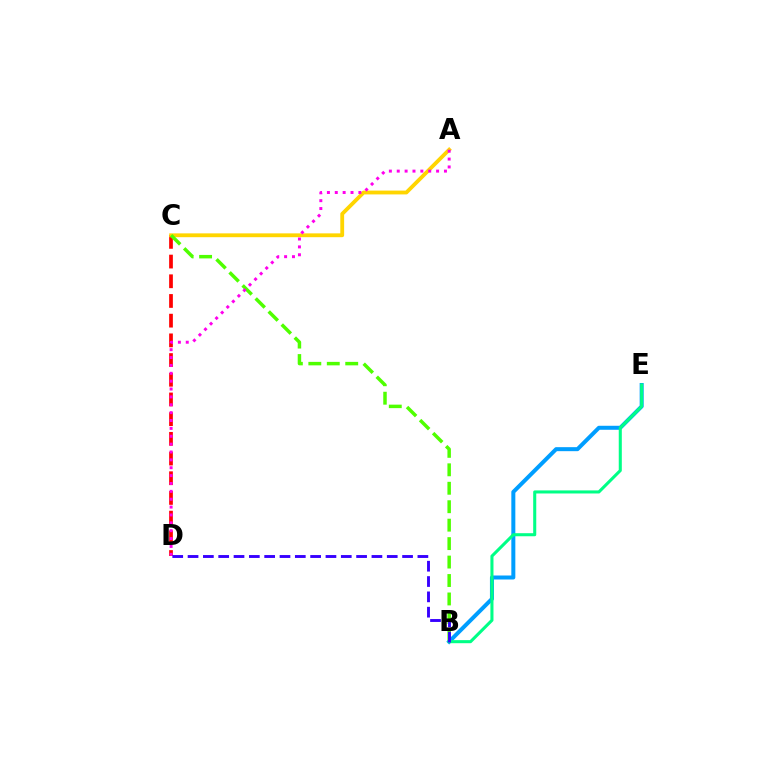{('C', 'D'): [{'color': '#ff0000', 'line_style': 'dashed', 'thickness': 2.68}], ('A', 'C'): [{'color': '#ffd500', 'line_style': 'solid', 'thickness': 2.76}], ('B', 'C'): [{'color': '#4fff00', 'line_style': 'dashed', 'thickness': 2.51}], ('B', 'E'): [{'color': '#009eff', 'line_style': 'solid', 'thickness': 2.88}, {'color': '#00ff86', 'line_style': 'solid', 'thickness': 2.2}], ('A', 'D'): [{'color': '#ff00ed', 'line_style': 'dotted', 'thickness': 2.14}], ('B', 'D'): [{'color': '#3700ff', 'line_style': 'dashed', 'thickness': 2.08}]}